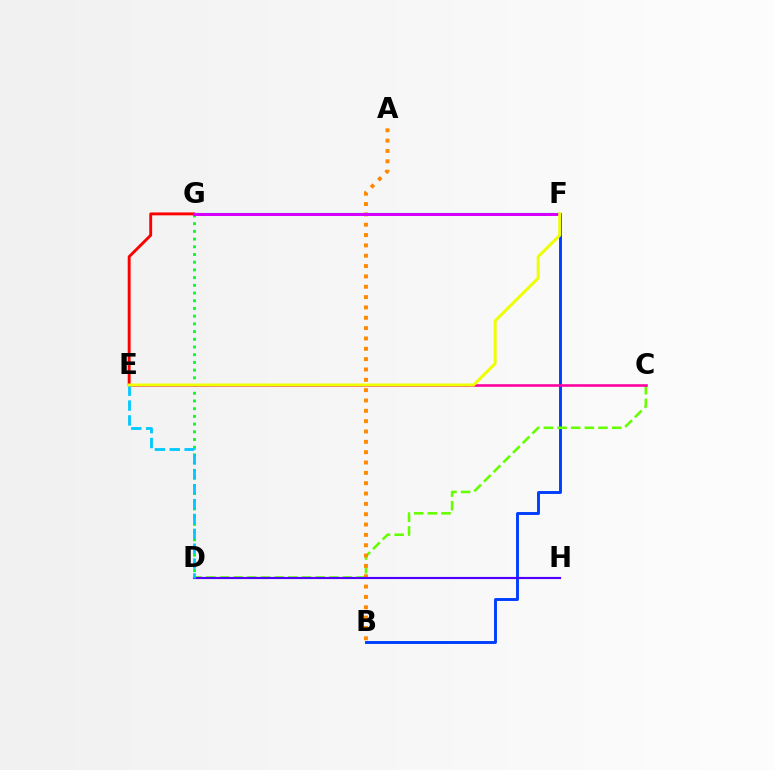{('B', 'F'): [{'color': '#003fff', 'line_style': 'solid', 'thickness': 2.1}], ('F', 'G'): [{'color': '#00ffaf', 'line_style': 'solid', 'thickness': 1.59}, {'color': '#d600ff', 'line_style': 'solid', 'thickness': 2.16}], ('C', 'D'): [{'color': '#66ff00', 'line_style': 'dashed', 'thickness': 1.86}], ('D', 'G'): [{'color': '#00ff27', 'line_style': 'dotted', 'thickness': 2.09}], ('E', 'G'): [{'color': '#ff0000', 'line_style': 'solid', 'thickness': 2.08}], ('A', 'B'): [{'color': '#ff8800', 'line_style': 'dotted', 'thickness': 2.81}], ('D', 'H'): [{'color': '#4f00ff', 'line_style': 'solid', 'thickness': 1.55}], ('C', 'E'): [{'color': '#ff00a0', 'line_style': 'solid', 'thickness': 1.87}], ('D', 'E'): [{'color': '#00c7ff', 'line_style': 'dashed', 'thickness': 2.02}], ('E', 'F'): [{'color': '#eeff00', 'line_style': 'solid', 'thickness': 2.13}]}